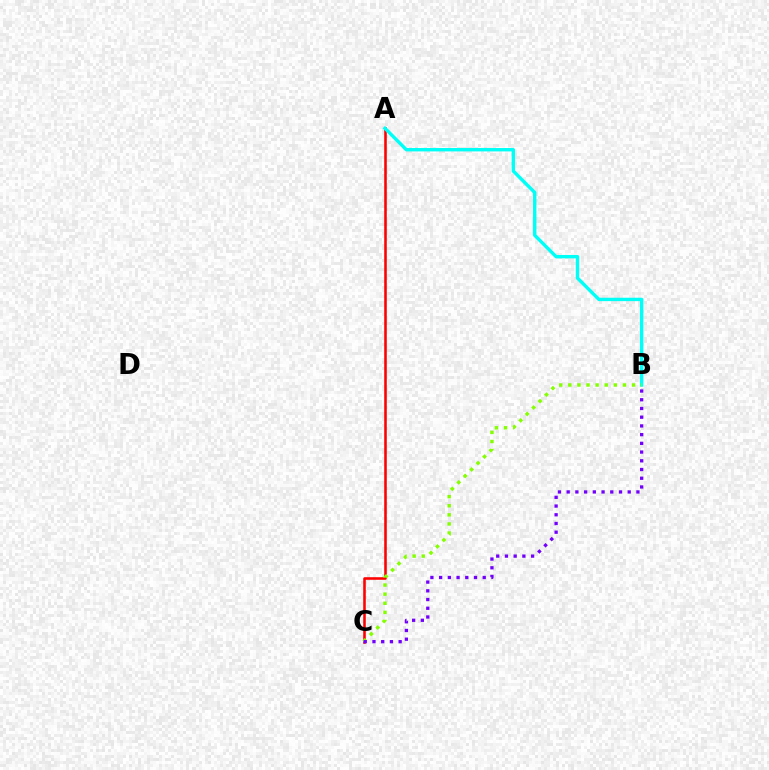{('A', 'C'): [{'color': '#ff0000', 'line_style': 'solid', 'thickness': 1.85}], ('A', 'B'): [{'color': '#00fff6', 'line_style': 'solid', 'thickness': 2.44}], ('B', 'C'): [{'color': '#84ff00', 'line_style': 'dotted', 'thickness': 2.47}, {'color': '#7200ff', 'line_style': 'dotted', 'thickness': 2.37}]}